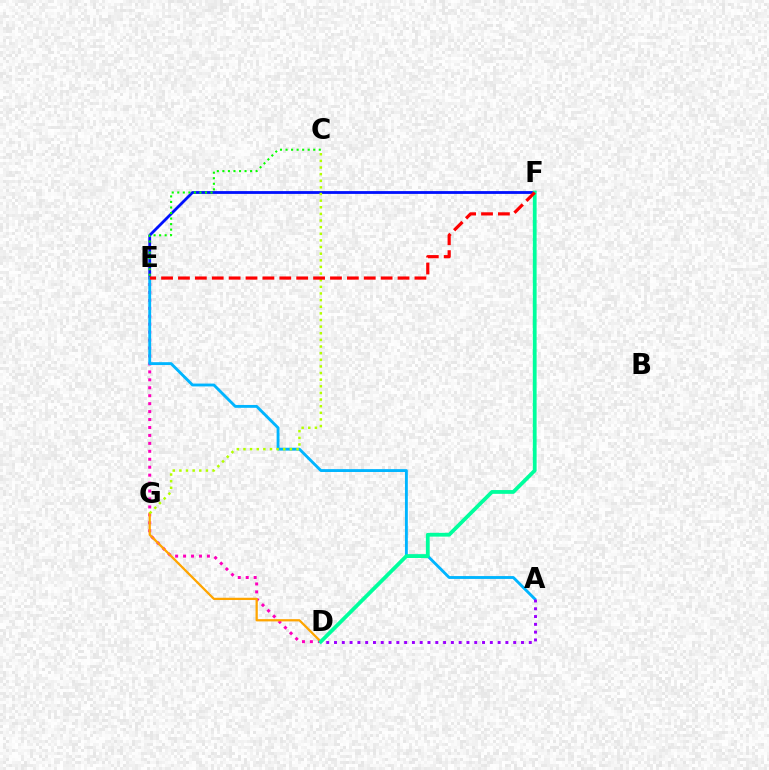{('E', 'F'): [{'color': '#0010ff', 'line_style': 'solid', 'thickness': 2.02}, {'color': '#ff0000', 'line_style': 'dashed', 'thickness': 2.29}], ('D', 'E'): [{'color': '#ff00bd', 'line_style': 'dotted', 'thickness': 2.16}], ('D', 'G'): [{'color': '#ffa500', 'line_style': 'solid', 'thickness': 1.63}], ('A', 'E'): [{'color': '#00b5ff', 'line_style': 'solid', 'thickness': 2.06}], ('A', 'D'): [{'color': '#9b00ff', 'line_style': 'dotted', 'thickness': 2.12}], ('D', 'F'): [{'color': '#00ff9d', 'line_style': 'solid', 'thickness': 2.73}], ('C', 'G'): [{'color': '#b3ff00', 'line_style': 'dotted', 'thickness': 1.8}], ('C', 'E'): [{'color': '#08ff00', 'line_style': 'dotted', 'thickness': 1.51}]}